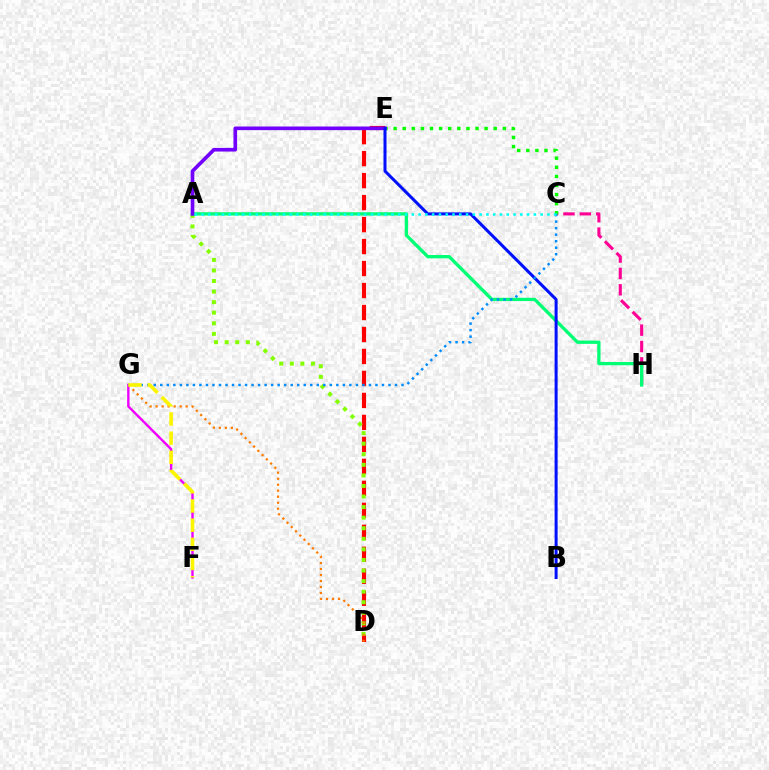{('C', 'H'): [{'color': '#ff0094', 'line_style': 'dashed', 'thickness': 2.23}], ('F', 'G'): [{'color': '#ee00ff', 'line_style': 'solid', 'thickness': 1.72}, {'color': '#fcf500', 'line_style': 'dashed', 'thickness': 2.6}], ('D', 'E'): [{'color': '#ff0000', 'line_style': 'dashed', 'thickness': 2.99}], ('A', 'D'): [{'color': '#84ff00', 'line_style': 'dotted', 'thickness': 2.87}], ('D', 'G'): [{'color': '#ff7c00', 'line_style': 'dotted', 'thickness': 1.63}], ('C', 'E'): [{'color': '#08ff00', 'line_style': 'dotted', 'thickness': 2.47}], ('A', 'H'): [{'color': '#00ff74', 'line_style': 'solid', 'thickness': 2.37}], ('A', 'E'): [{'color': '#7200ff', 'line_style': 'solid', 'thickness': 2.62}], ('B', 'E'): [{'color': '#0010ff', 'line_style': 'solid', 'thickness': 2.17}], ('C', 'G'): [{'color': '#008cff', 'line_style': 'dotted', 'thickness': 1.77}], ('A', 'C'): [{'color': '#00fff6', 'line_style': 'dotted', 'thickness': 1.84}]}